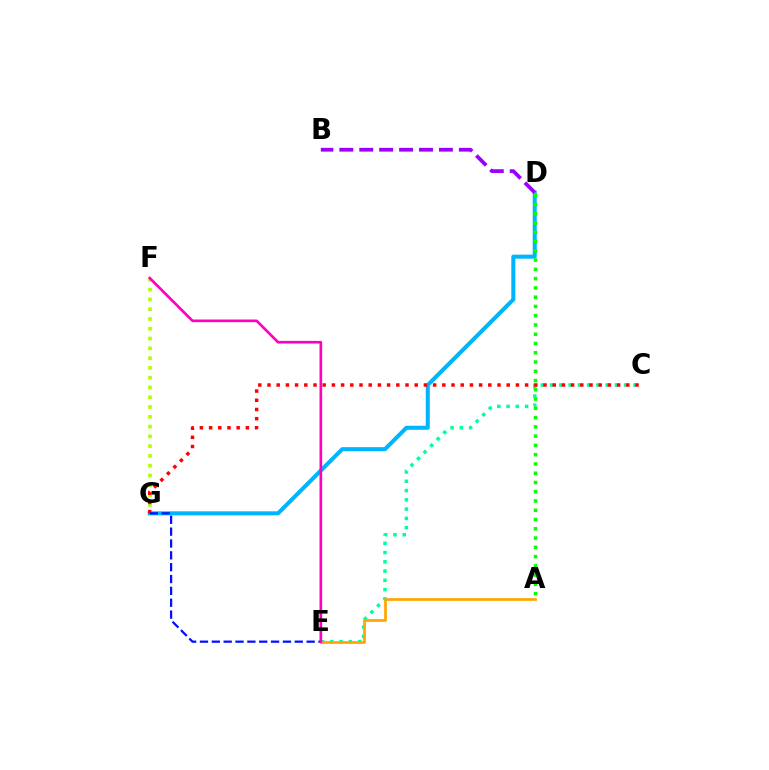{('D', 'G'): [{'color': '#00b5ff', 'line_style': 'solid', 'thickness': 2.91}], ('C', 'E'): [{'color': '#00ff9d', 'line_style': 'dotted', 'thickness': 2.52}], ('F', 'G'): [{'color': '#b3ff00', 'line_style': 'dotted', 'thickness': 2.66}], ('A', 'E'): [{'color': '#ffa500', 'line_style': 'solid', 'thickness': 1.95}], ('C', 'G'): [{'color': '#ff0000', 'line_style': 'dotted', 'thickness': 2.5}], ('E', 'G'): [{'color': '#0010ff', 'line_style': 'dashed', 'thickness': 1.61}], ('B', 'D'): [{'color': '#9b00ff', 'line_style': 'dashed', 'thickness': 2.71}], ('A', 'D'): [{'color': '#08ff00', 'line_style': 'dotted', 'thickness': 2.52}], ('E', 'F'): [{'color': '#ff00bd', 'line_style': 'solid', 'thickness': 1.92}]}